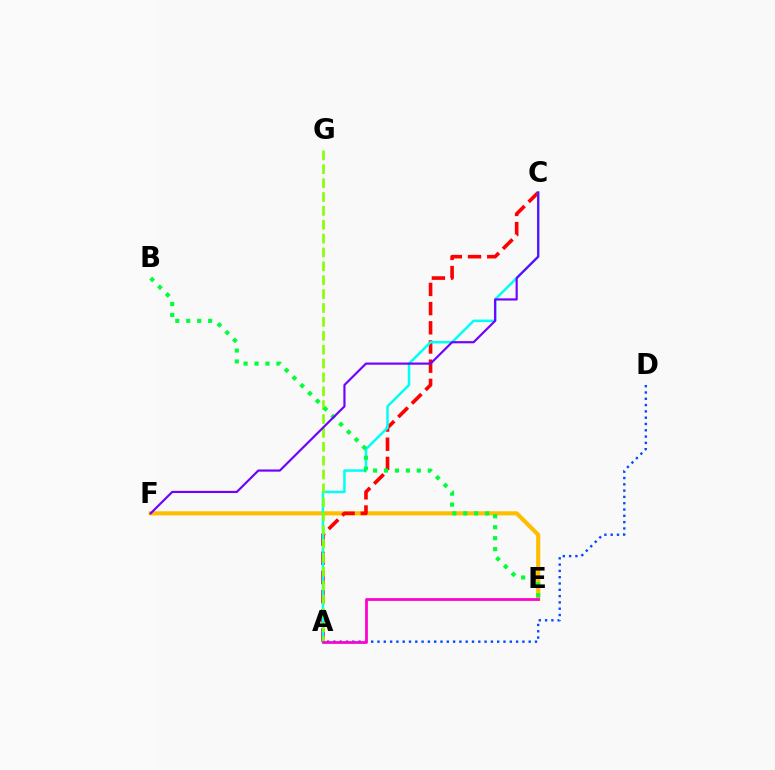{('A', 'D'): [{'color': '#004bff', 'line_style': 'dotted', 'thickness': 1.71}], ('E', 'F'): [{'color': '#ffbd00', 'line_style': 'solid', 'thickness': 2.97}], ('A', 'C'): [{'color': '#ff0000', 'line_style': 'dashed', 'thickness': 2.61}, {'color': '#00fff6', 'line_style': 'solid', 'thickness': 1.79}], ('A', 'G'): [{'color': '#84ff00', 'line_style': 'dashed', 'thickness': 1.89}], ('A', 'E'): [{'color': '#ff00cf', 'line_style': 'solid', 'thickness': 1.99}], ('B', 'E'): [{'color': '#00ff39', 'line_style': 'dotted', 'thickness': 2.97}], ('C', 'F'): [{'color': '#7200ff', 'line_style': 'solid', 'thickness': 1.56}]}